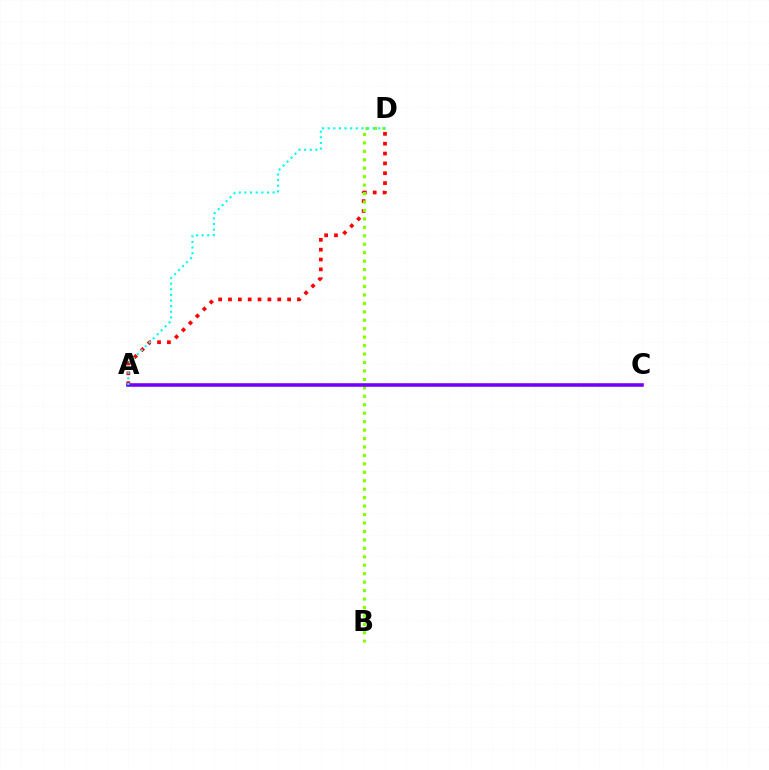{('A', 'D'): [{'color': '#ff0000', 'line_style': 'dotted', 'thickness': 2.68}, {'color': '#00fff6', 'line_style': 'dotted', 'thickness': 1.53}], ('B', 'D'): [{'color': '#84ff00', 'line_style': 'dotted', 'thickness': 2.3}], ('A', 'C'): [{'color': '#7200ff', 'line_style': 'solid', 'thickness': 2.57}]}